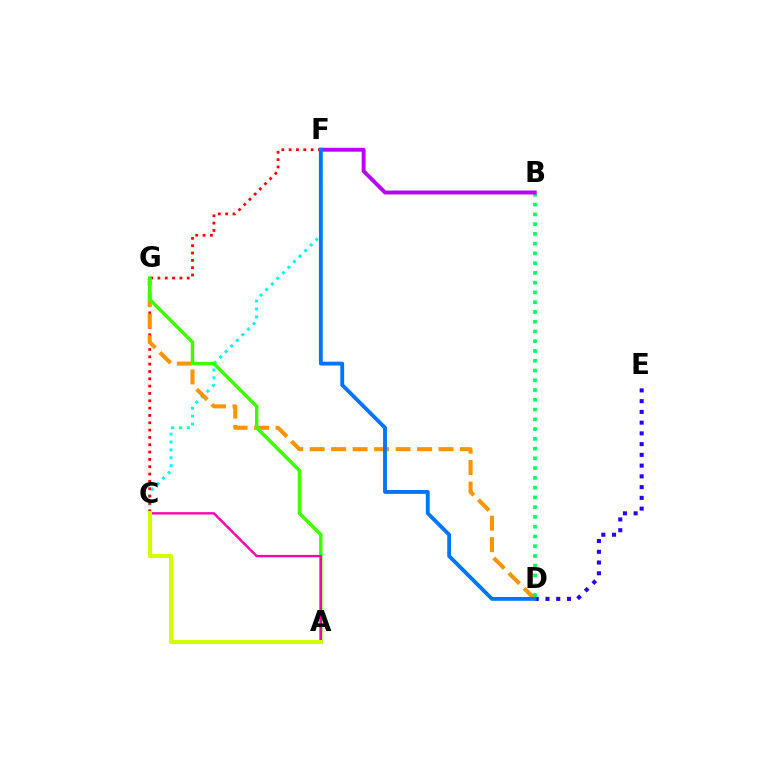{('C', 'F'): [{'color': '#00fff6', 'line_style': 'dotted', 'thickness': 2.14}, {'color': '#ff0000', 'line_style': 'dotted', 'thickness': 1.99}], ('D', 'G'): [{'color': '#ff9400', 'line_style': 'dashed', 'thickness': 2.92}], ('A', 'G'): [{'color': '#3dff00', 'line_style': 'solid', 'thickness': 2.47}], ('B', 'D'): [{'color': '#00ff5c', 'line_style': 'dotted', 'thickness': 2.65}], ('A', 'C'): [{'color': '#ff00ac', 'line_style': 'solid', 'thickness': 1.7}, {'color': '#d1ff00', 'line_style': 'solid', 'thickness': 2.93}], ('B', 'F'): [{'color': '#b900ff', 'line_style': 'solid', 'thickness': 2.82}], ('D', 'E'): [{'color': '#2500ff', 'line_style': 'dotted', 'thickness': 2.92}], ('D', 'F'): [{'color': '#0074ff', 'line_style': 'solid', 'thickness': 2.76}]}